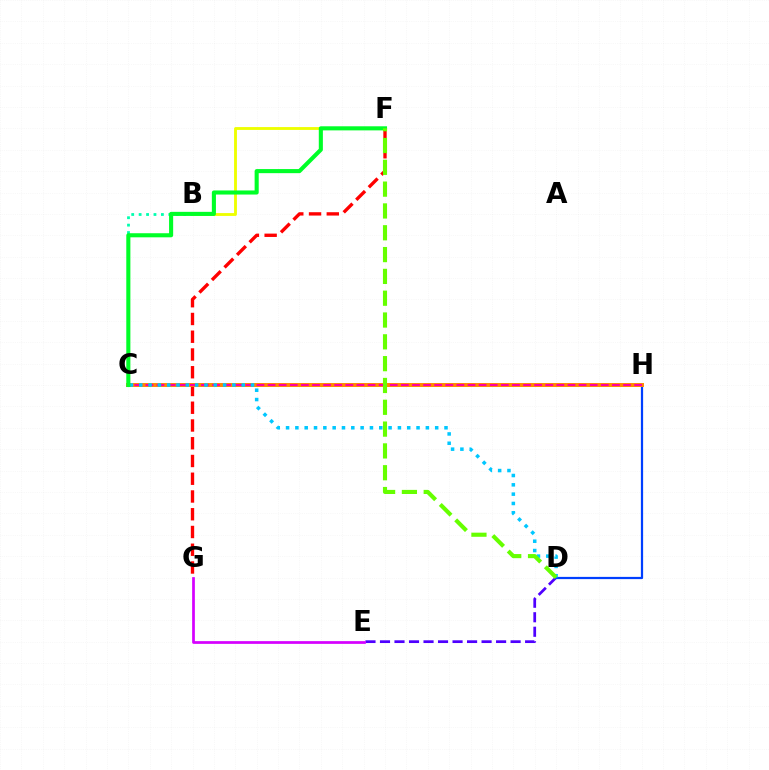{('D', 'E'): [{'color': '#4f00ff', 'line_style': 'dashed', 'thickness': 1.97}], ('D', 'H'): [{'color': '#003fff', 'line_style': 'solid', 'thickness': 1.61}], ('E', 'G'): [{'color': '#d600ff', 'line_style': 'solid', 'thickness': 1.96}], ('B', 'C'): [{'color': '#00ffaf', 'line_style': 'dotted', 'thickness': 2.02}], ('F', 'G'): [{'color': '#ff0000', 'line_style': 'dashed', 'thickness': 2.41}], ('C', 'H'): [{'color': '#ff8800', 'line_style': 'solid', 'thickness': 2.84}, {'color': '#ff00a0', 'line_style': 'dashed', 'thickness': 1.51}], ('B', 'F'): [{'color': '#eeff00', 'line_style': 'solid', 'thickness': 2.05}], ('C', 'D'): [{'color': '#00c7ff', 'line_style': 'dotted', 'thickness': 2.53}], ('C', 'F'): [{'color': '#00ff27', 'line_style': 'solid', 'thickness': 2.94}], ('D', 'F'): [{'color': '#66ff00', 'line_style': 'dashed', 'thickness': 2.96}]}